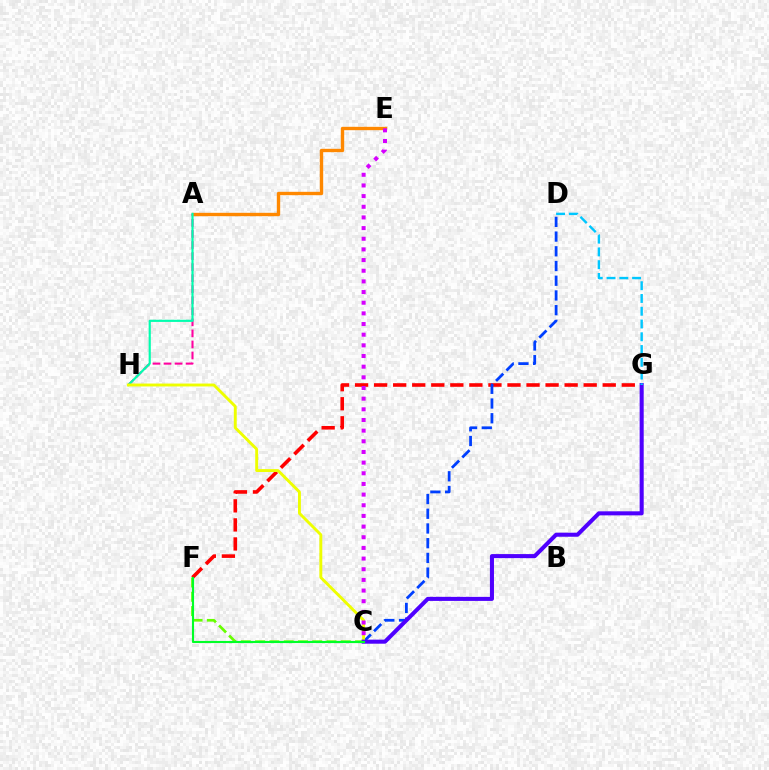{('F', 'G'): [{'color': '#ff0000', 'line_style': 'dashed', 'thickness': 2.59}], ('A', 'H'): [{'color': '#ff00a0', 'line_style': 'dashed', 'thickness': 1.5}, {'color': '#00ffaf', 'line_style': 'solid', 'thickness': 1.56}], ('A', 'E'): [{'color': '#ff8800', 'line_style': 'solid', 'thickness': 2.42}], ('C', 'D'): [{'color': '#003fff', 'line_style': 'dashed', 'thickness': 2.0}], ('C', 'H'): [{'color': '#eeff00', 'line_style': 'solid', 'thickness': 2.09}], ('C', 'E'): [{'color': '#d600ff', 'line_style': 'dotted', 'thickness': 2.9}], ('C', 'F'): [{'color': '#66ff00', 'line_style': 'dashed', 'thickness': 1.94}, {'color': '#00ff27', 'line_style': 'solid', 'thickness': 1.53}], ('C', 'G'): [{'color': '#4f00ff', 'line_style': 'solid', 'thickness': 2.92}], ('D', 'G'): [{'color': '#00c7ff', 'line_style': 'dashed', 'thickness': 1.73}]}